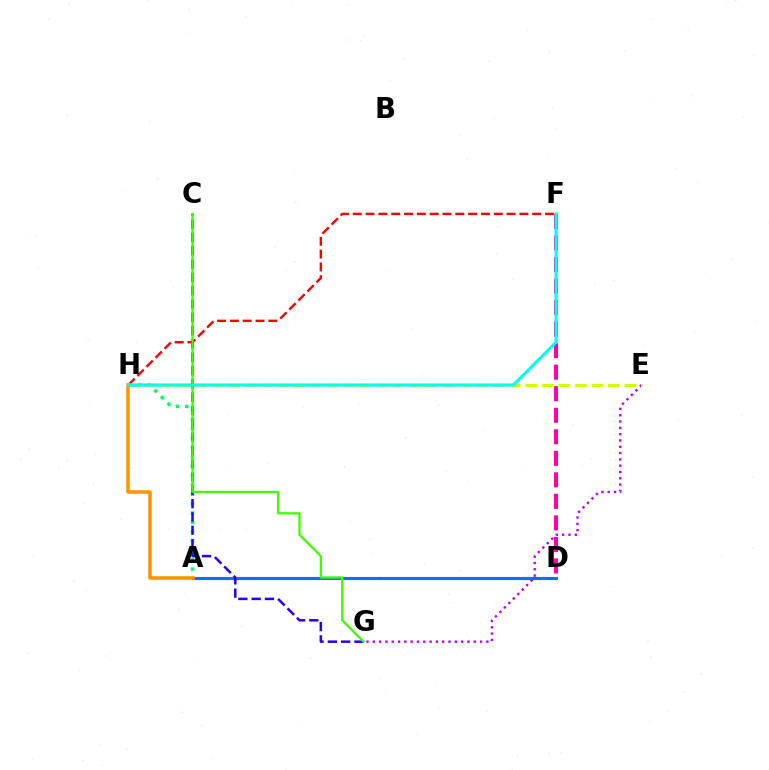{('A', 'D'): [{'color': '#0074ff', 'line_style': 'solid', 'thickness': 2.23}], ('D', 'F'): [{'color': '#ff00ac', 'line_style': 'dashed', 'thickness': 2.92}], ('F', 'H'): [{'color': '#ff0000', 'line_style': 'dashed', 'thickness': 1.74}, {'color': '#00fff6', 'line_style': 'solid', 'thickness': 2.27}], ('E', 'G'): [{'color': '#b900ff', 'line_style': 'dotted', 'thickness': 1.71}], ('A', 'H'): [{'color': '#00ff5c', 'line_style': 'dotted', 'thickness': 2.54}, {'color': '#ff9400', 'line_style': 'solid', 'thickness': 2.55}], ('E', 'H'): [{'color': '#d1ff00', 'line_style': 'dashed', 'thickness': 2.25}], ('C', 'G'): [{'color': '#2500ff', 'line_style': 'dashed', 'thickness': 1.81}, {'color': '#3dff00', 'line_style': 'solid', 'thickness': 1.64}]}